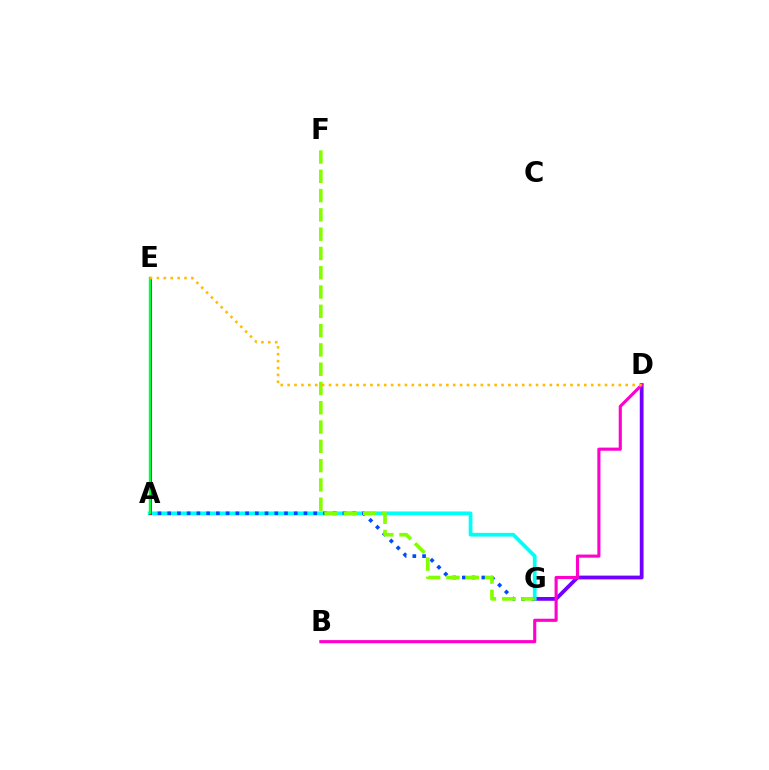{('D', 'G'): [{'color': '#7200ff', 'line_style': 'solid', 'thickness': 2.73}], ('A', 'G'): [{'color': '#00fff6', 'line_style': 'solid', 'thickness': 2.7}, {'color': '#004bff', 'line_style': 'dotted', 'thickness': 2.65}], ('B', 'D'): [{'color': '#ff00cf', 'line_style': 'solid', 'thickness': 2.24}], ('F', 'G'): [{'color': '#84ff00', 'line_style': 'dashed', 'thickness': 2.62}], ('A', 'E'): [{'color': '#ff0000', 'line_style': 'solid', 'thickness': 2.14}, {'color': '#00ff39', 'line_style': 'solid', 'thickness': 1.73}], ('D', 'E'): [{'color': '#ffbd00', 'line_style': 'dotted', 'thickness': 1.87}]}